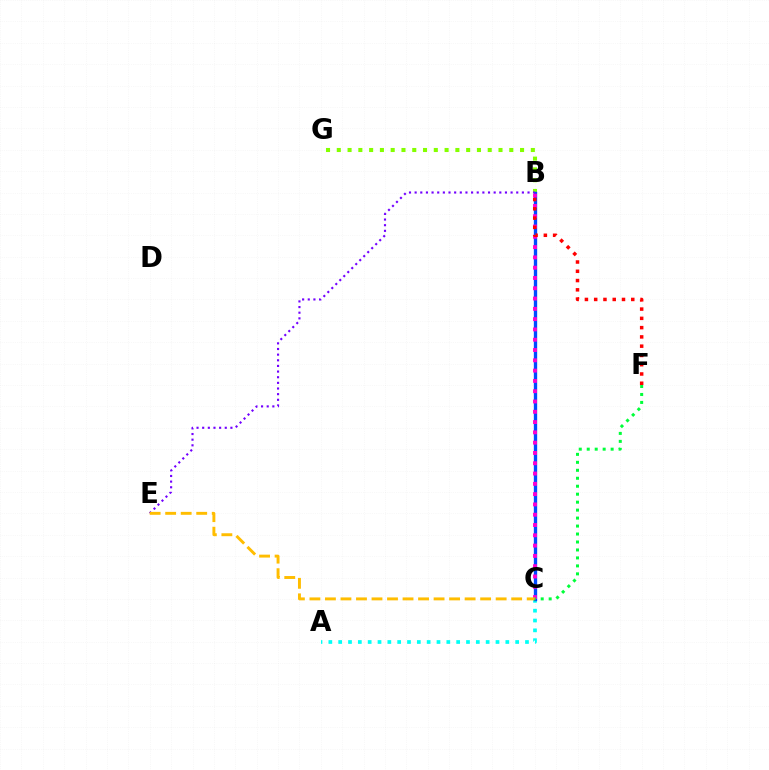{('A', 'C'): [{'color': '#00fff6', 'line_style': 'dotted', 'thickness': 2.67}], ('B', 'G'): [{'color': '#84ff00', 'line_style': 'dotted', 'thickness': 2.93}], ('B', 'C'): [{'color': '#004bff', 'line_style': 'solid', 'thickness': 2.4}, {'color': '#ff00cf', 'line_style': 'dotted', 'thickness': 2.8}], ('B', 'E'): [{'color': '#7200ff', 'line_style': 'dotted', 'thickness': 1.53}], ('B', 'F'): [{'color': '#ff0000', 'line_style': 'dotted', 'thickness': 2.52}], ('C', 'E'): [{'color': '#ffbd00', 'line_style': 'dashed', 'thickness': 2.11}], ('C', 'F'): [{'color': '#00ff39', 'line_style': 'dotted', 'thickness': 2.16}]}